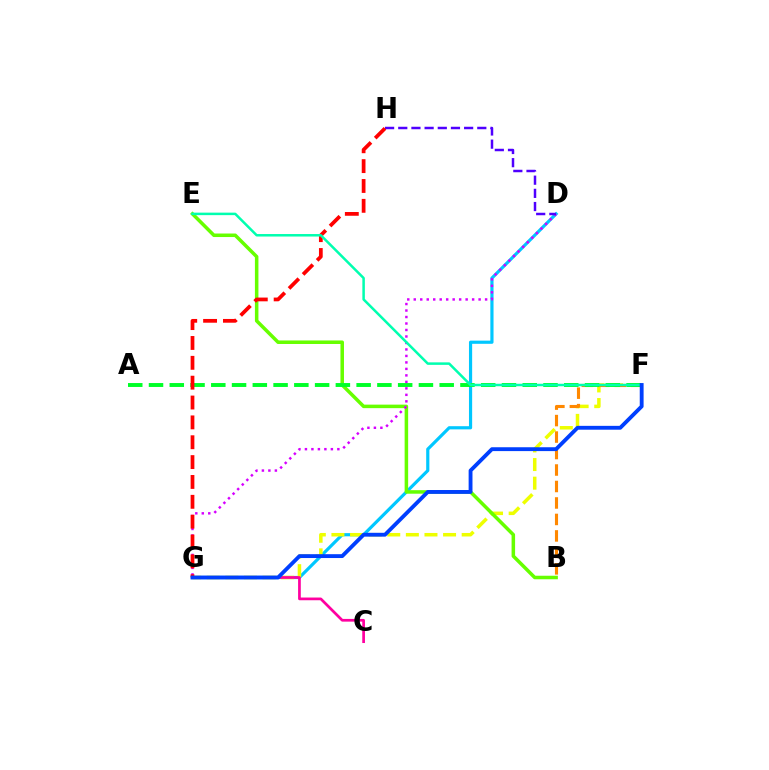{('D', 'G'): [{'color': '#00c7ff', 'line_style': 'solid', 'thickness': 2.29}, {'color': '#d600ff', 'line_style': 'dotted', 'thickness': 1.76}], ('F', 'G'): [{'color': '#eeff00', 'line_style': 'dashed', 'thickness': 2.53}, {'color': '#003fff', 'line_style': 'solid', 'thickness': 2.77}], ('B', 'E'): [{'color': '#66ff00', 'line_style': 'solid', 'thickness': 2.54}], ('B', 'F'): [{'color': '#ff8800', 'line_style': 'dashed', 'thickness': 2.24}], ('A', 'F'): [{'color': '#00ff27', 'line_style': 'dashed', 'thickness': 2.82}], ('C', 'G'): [{'color': '#ff00a0', 'line_style': 'solid', 'thickness': 1.95}], ('D', 'H'): [{'color': '#4f00ff', 'line_style': 'dashed', 'thickness': 1.79}], ('G', 'H'): [{'color': '#ff0000', 'line_style': 'dashed', 'thickness': 2.7}], ('E', 'F'): [{'color': '#00ffaf', 'line_style': 'solid', 'thickness': 1.8}]}